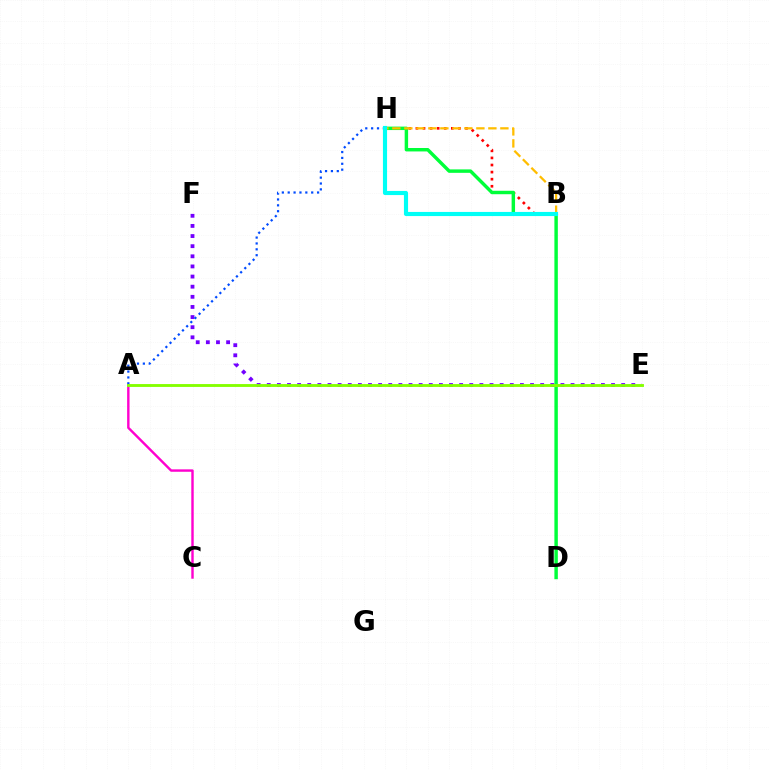{('E', 'F'): [{'color': '#7200ff', 'line_style': 'dotted', 'thickness': 2.75}], ('A', 'C'): [{'color': '#ff00cf', 'line_style': 'solid', 'thickness': 1.74}], ('B', 'H'): [{'color': '#ff0000', 'line_style': 'dotted', 'thickness': 1.92}, {'color': '#ffbd00', 'line_style': 'dashed', 'thickness': 1.63}, {'color': '#00fff6', 'line_style': 'solid', 'thickness': 2.98}], ('A', 'H'): [{'color': '#004bff', 'line_style': 'dotted', 'thickness': 1.6}], ('D', 'H'): [{'color': '#00ff39', 'line_style': 'solid', 'thickness': 2.48}], ('A', 'E'): [{'color': '#84ff00', 'line_style': 'solid', 'thickness': 2.06}]}